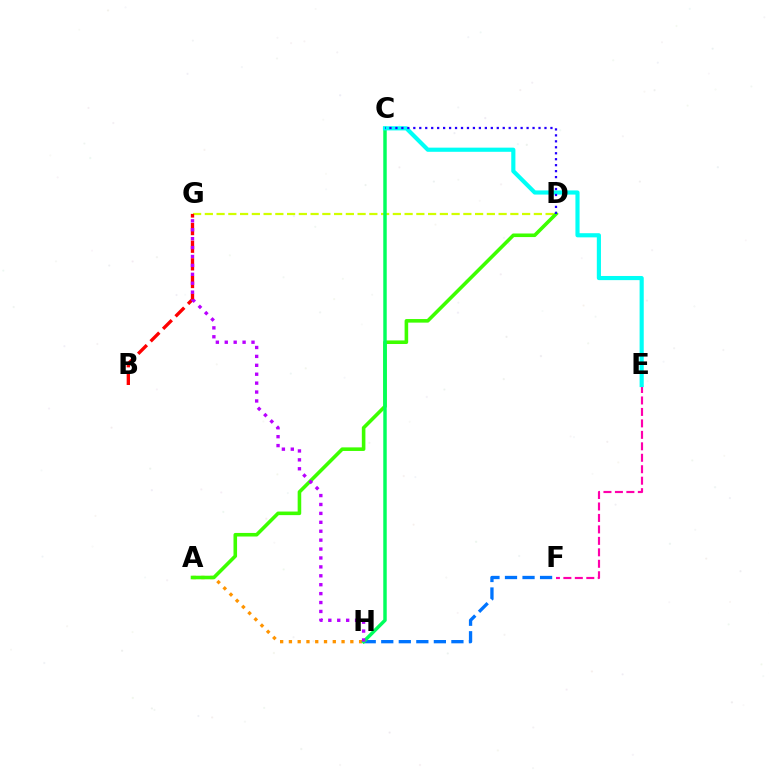{('D', 'G'): [{'color': '#d1ff00', 'line_style': 'dashed', 'thickness': 1.6}], ('F', 'H'): [{'color': '#0074ff', 'line_style': 'dashed', 'thickness': 2.38}], ('E', 'F'): [{'color': '#ff00ac', 'line_style': 'dashed', 'thickness': 1.56}], ('A', 'H'): [{'color': '#ff9400', 'line_style': 'dotted', 'thickness': 2.38}], ('B', 'G'): [{'color': '#ff0000', 'line_style': 'dashed', 'thickness': 2.4}], ('A', 'D'): [{'color': '#3dff00', 'line_style': 'solid', 'thickness': 2.58}], ('C', 'H'): [{'color': '#00ff5c', 'line_style': 'solid', 'thickness': 2.49}], ('G', 'H'): [{'color': '#b900ff', 'line_style': 'dotted', 'thickness': 2.42}], ('C', 'E'): [{'color': '#00fff6', 'line_style': 'solid', 'thickness': 2.99}], ('C', 'D'): [{'color': '#2500ff', 'line_style': 'dotted', 'thickness': 1.62}]}